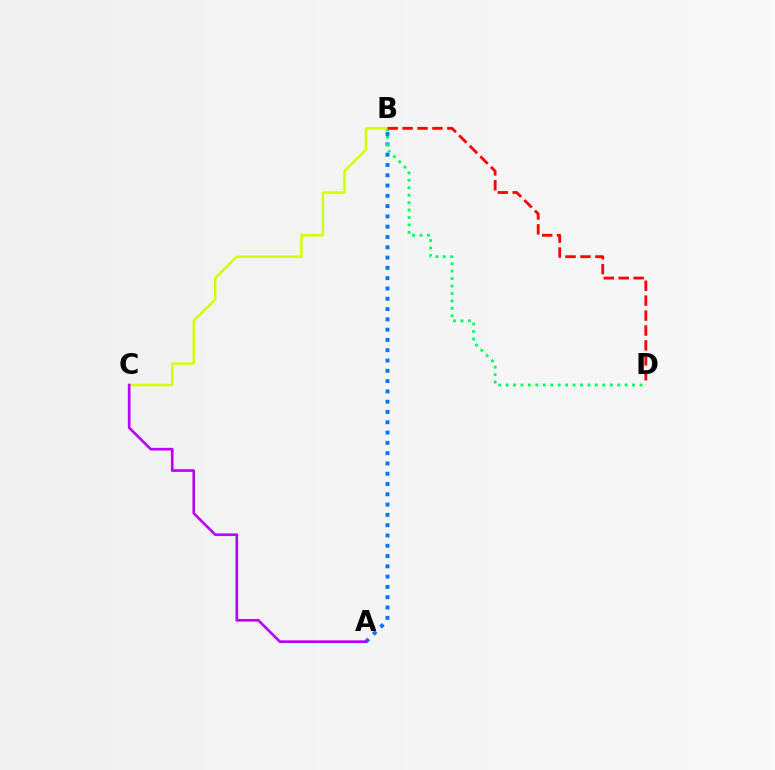{('A', 'B'): [{'color': '#0074ff', 'line_style': 'dotted', 'thickness': 2.8}], ('B', 'D'): [{'color': '#00ff5c', 'line_style': 'dotted', 'thickness': 2.02}, {'color': '#ff0000', 'line_style': 'dashed', 'thickness': 2.03}], ('B', 'C'): [{'color': '#d1ff00', 'line_style': 'solid', 'thickness': 1.76}], ('A', 'C'): [{'color': '#b900ff', 'line_style': 'solid', 'thickness': 1.91}]}